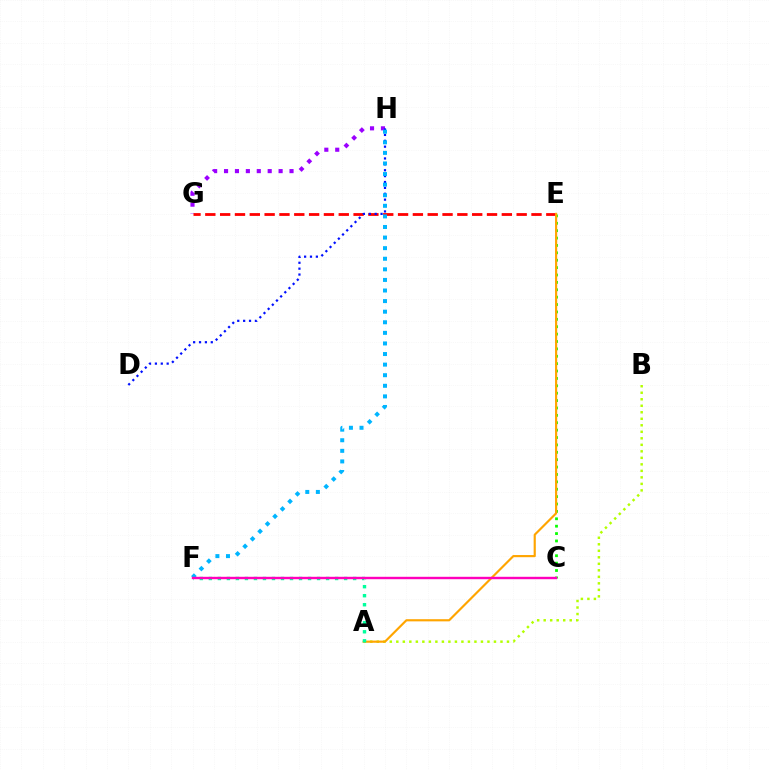{('G', 'H'): [{'color': '#9b00ff', 'line_style': 'dotted', 'thickness': 2.97}], ('A', 'B'): [{'color': '#b3ff00', 'line_style': 'dotted', 'thickness': 1.77}], ('E', 'G'): [{'color': '#ff0000', 'line_style': 'dashed', 'thickness': 2.01}], ('C', 'E'): [{'color': '#08ff00', 'line_style': 'dotted', 'thickness': 2.01}], ('A', 'E'): [{'color': '#ffa500', 'line_style': 'solid', 'thickness': 1.55}], ('A', 'F'): [{'color': '#00ff9d', 'line_style': 'dotted', 'thickness': 2.45}], ('D', 'H'): [{'color': '#0010ff', 'line_style': 'dotted', 'thickness': 1.6}], ('F', 'H'): [{'color': '#00b5ff', 'line_style': 'dotted', 'thickness': 2.88}], ('C', 'F'): [{'color': '#ff00bd', 'line_style': 'solid', 'thickness': 1.73}]}